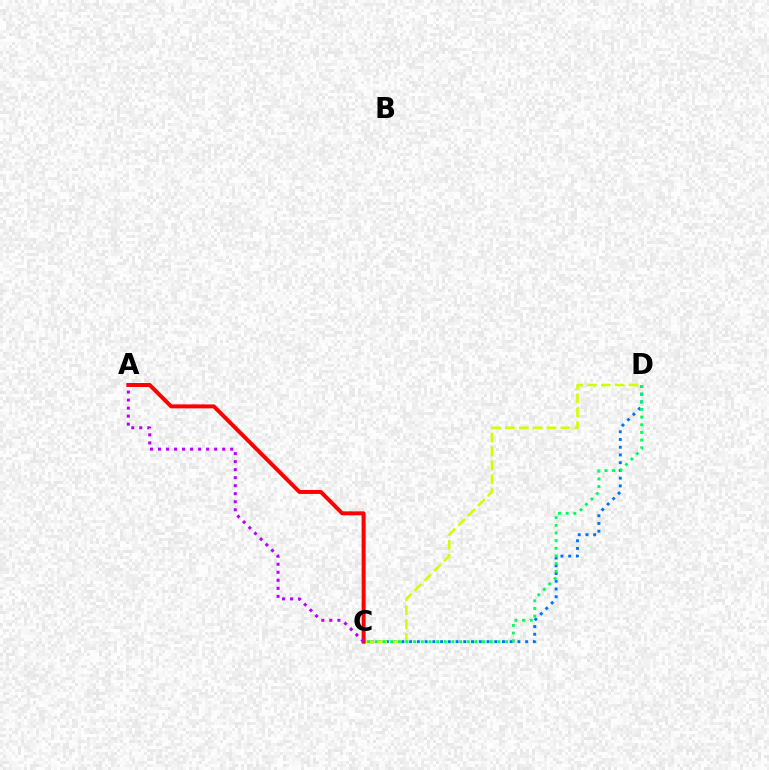{('C', 'D'): [{'color': '#0074ff', 'line_style': 'dotted', 'thickness': 2.1}, {'color': '#d1ff00', 'line_style': 'dashed', 'thickness': 1.88}, {'color': '#00ff5c', 'line_style': 'dotted', 'thickness': 2.08}], ('A', 'C'): [{'color': '#ff0000', 'line_style': 'solid', 'thickness': 2.86}, {'color': '#b900ff', 'line_style': 'dotted', 'thickness': 2.18}]}